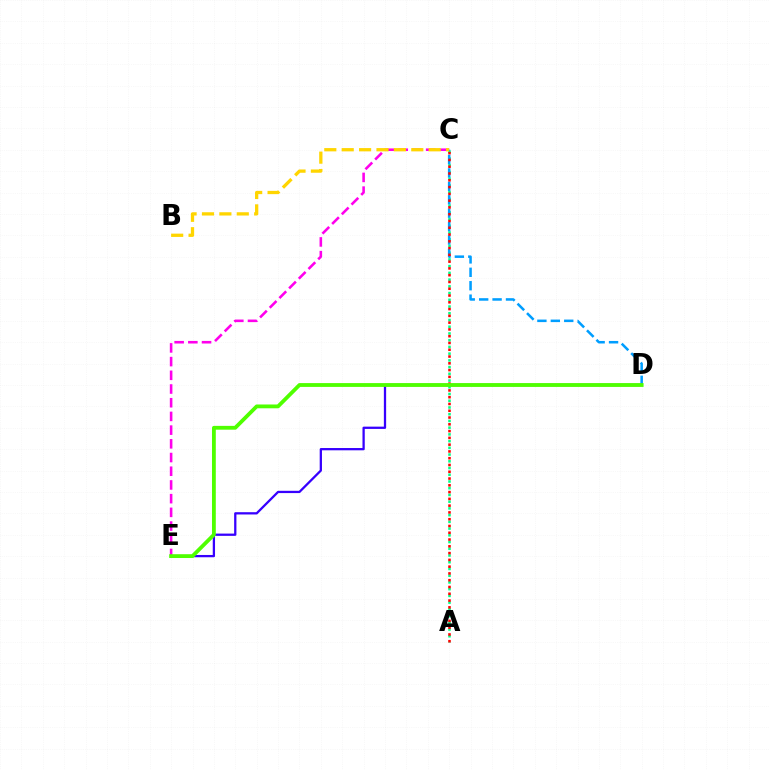{('A', 'C'): [{'color': '#00ff86', 'line_style': 'dotted', 'thickness': 1.83}, {'color': '#ff0000', 'line_style': 'dotted', 'thickness': 1.84}], ('C', 'E'): [{'color': '#ff00ed', 'line_style': 'dashed', 'thickness': 1.86}], ('C', 'D'): [{'color': '#009eff', 'line_style': 'dashed', 'thickness': 1.82}], ('B', 'C'): [{'color': '#ffd500', 'line_style': 'dashed', 'thickness': 2.36}], ('D', 'E'): [{'color': '#3700ff', 'line_style': 'solid', 'thickness': 1.64}, {'color': '#4fff00', 'line_style': 'solid', 'thickness': 2.74}]}